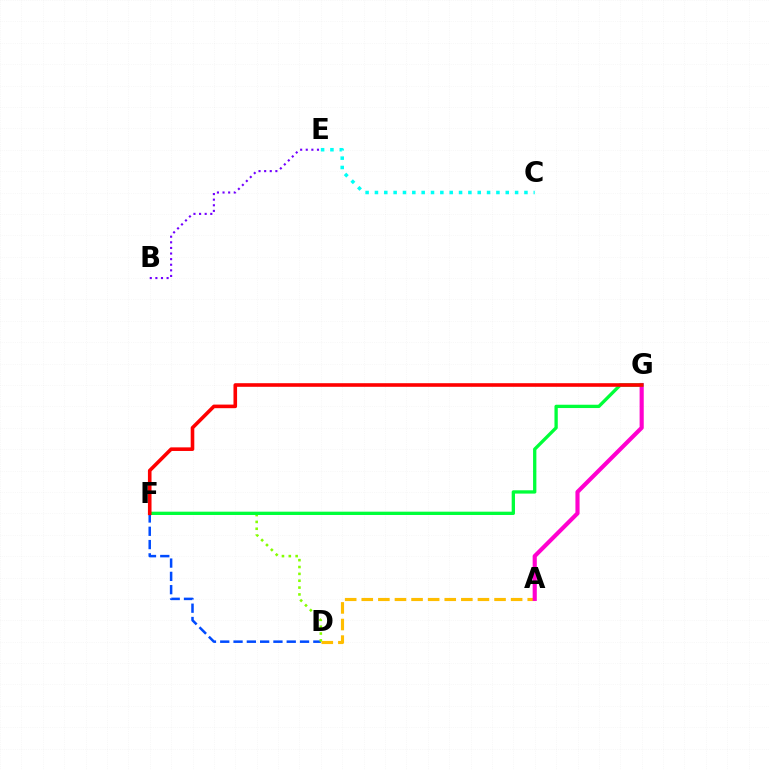{('A', 'D'): [{'color': '#ffbd00', 'line_style': 'dashed', 'thickness': 2.25}], ('D', 'F'): [{'color': '#004bff', 'line_style': 'dashed', 'thickness': 1.81}, {'color': '#84ff00', 'line_style': 'dotted', 'thickness': 1.86}], ('C', 'E'): [{'color': '#00fff6', 'line_style': 'dotted', 'thickness': 2.54}], ('A', 'G'): [{'color': '#ff00cf', 'line_style': 'solid', 'thickness': 2.98}], ('B', 'E'): [{'color': '#7200ff', 'line_style': 'dotted', 'thickness': 1.52}], ('F', 'G'): [{'color': '#00ff39', 'line_style': 'solid', 'thickness': 2.38}, {'color': '#ff0000', 'line_style': 'solid', 'thickness': 2.59}]}